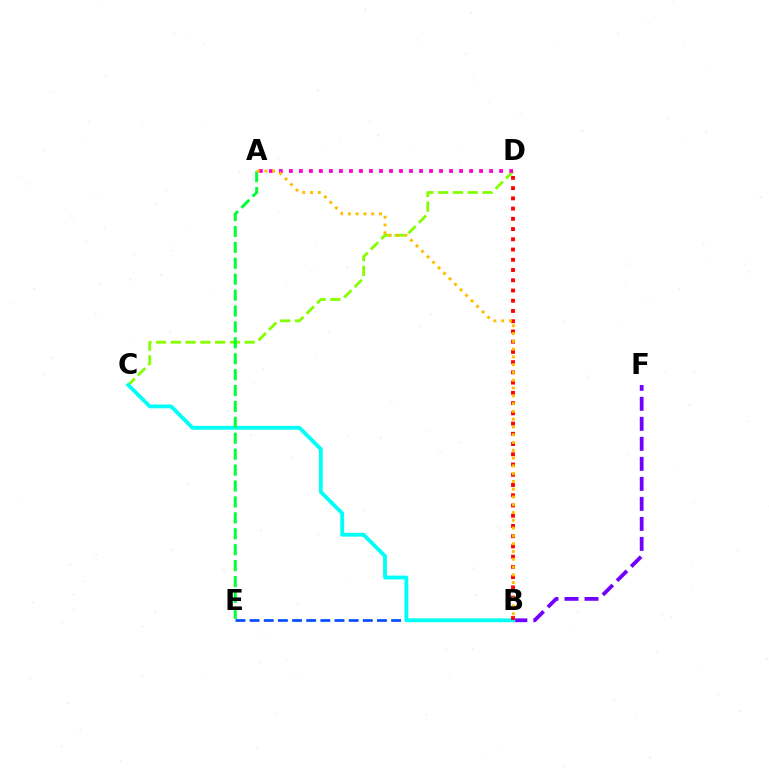{('C', 'D'): [{'color': '#84ff00', 'line_style': 'dashed', 'thickness': 2.01}], ('B', 'E'): [{'color': '#004bff', 'line_style': 'dashed', 'thickness': 1.92}], ('A', 'D'): [{'color': '#ff00cf', 'line_style': 'dotted', 'thickness': 2.72}], ('B', 'F'): [{'color': '#7200ff', 'line_style': 'dashed', 'thickness': 2.72}], ('B', 'C'): [{'color': '#00fff6', 'line_style': 'solid', 'thickness': 2.75}], ('A', 'E'): [{'color': '#00ff39', 'line_style': 'dashed', 'thickness': 2.16}], ('B', 'D'): [{'color': '#ff0000', 'line_style': 'dotted', 'thickness': 2.78}], ('A', 'B'): [{'color': '#ffbd00', 'line_style': 'dotted', 'thickness': 2.11}]}